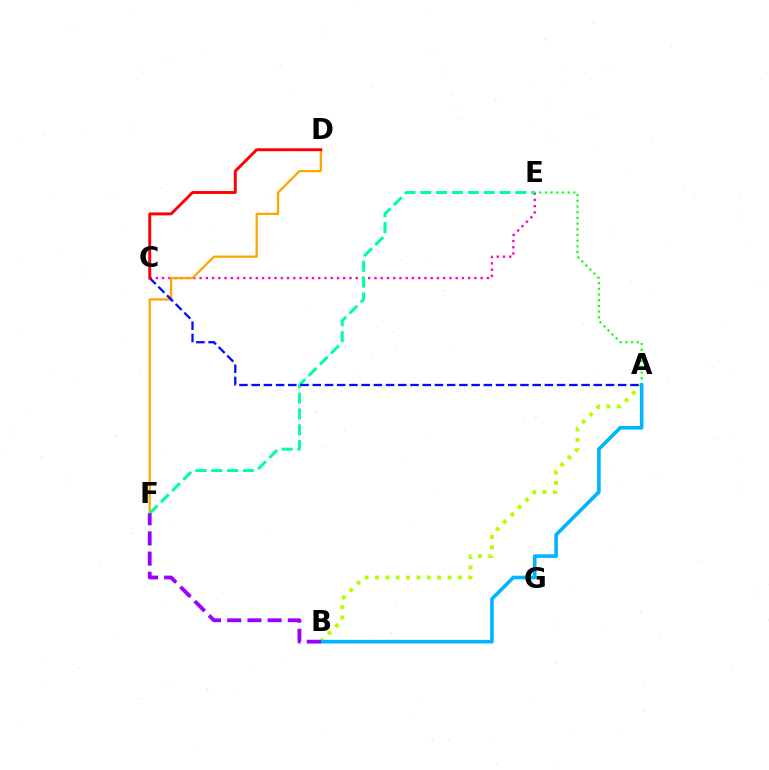{('C', 'E'): [{'color': '#ff00bd', 'line_style': 'dotted', 'thickness': 1.7}], ('A', 'E'): [{'color': '#08ff00', 'line_style': 'dotted', 'thickness': 1.55}], ('D', 'F'): [{'color': '#ffa500', 'line_style': 'solid', 'thickness': 1.64}], ('E', 'F'): [{'color': '#00ff9d', 'line_style': 'dashed', 'thickness': 2.15}], ('A', 'B'): [{'color': '#b3ff00', 'line_style': 'dotted', 'thickness': 2.82}, {'color': '#00b5ff', 'line_style': 'solid', 'thickness': 2.61}], ('B', 'F'): [{'color': '#9b00ff', 'line_style': 'dashed', 'thickness': 2.74}], ('A', 'C'): [{'color': '#0010ff', 'line_style': 'dashed', 'thickness': 1.66}], ('C', 'D'): [{'color': '#ff0000', 'line_style': 'solid', 'thickness': 2.09}]}